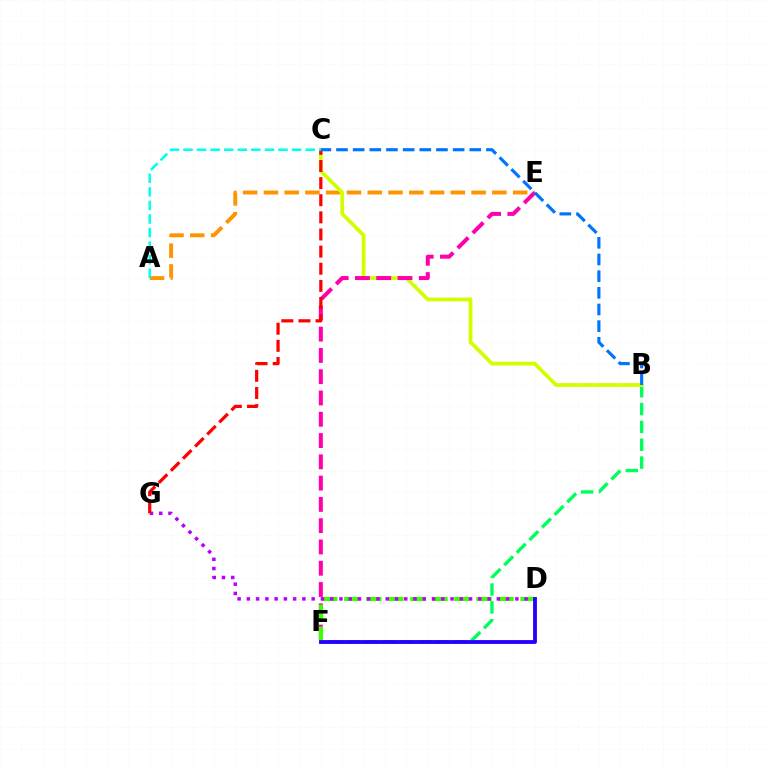{('B', 'F'): [{'color': '#00ff5c', 'line_style': 'dashed', 'thickness': 2.42}], ('A', 'E'): [{'color': '#ff9400', 'line_style': 'dashed', 'thickness': 2.82}], ('B', 'C'): [{'color': '#d1ff00', 'line_style': 'solid', 'thickness': 2.71}, {'color': '#0074ff', 'line_style': 'dashed', 'thickness': 2.26}], ('E', 'F'): [{'color': '#ff00ac', 'line_style': 'dashed', 'thickness': 2.89}], ('D', 'F'): [{'color': '#3dff00', 'line_style': 'dashed', 'thickness': 2.99}, {'color': '#2500ff', 'line_style': 'solid', 'thickness': 2.76}], ('D', 'G'): [{'color': '#b900ff', 'line_style': 'dotted', 'thickness': 2.52}], ('C', 'G'): [{'color': '#ff0000', 'line_style': 'dashed', 'thickness': 2.33}], ('A', 'C'): [{'color': '#00fff6', 'line_style': 'dashed', 'thickness': 1.84}]}